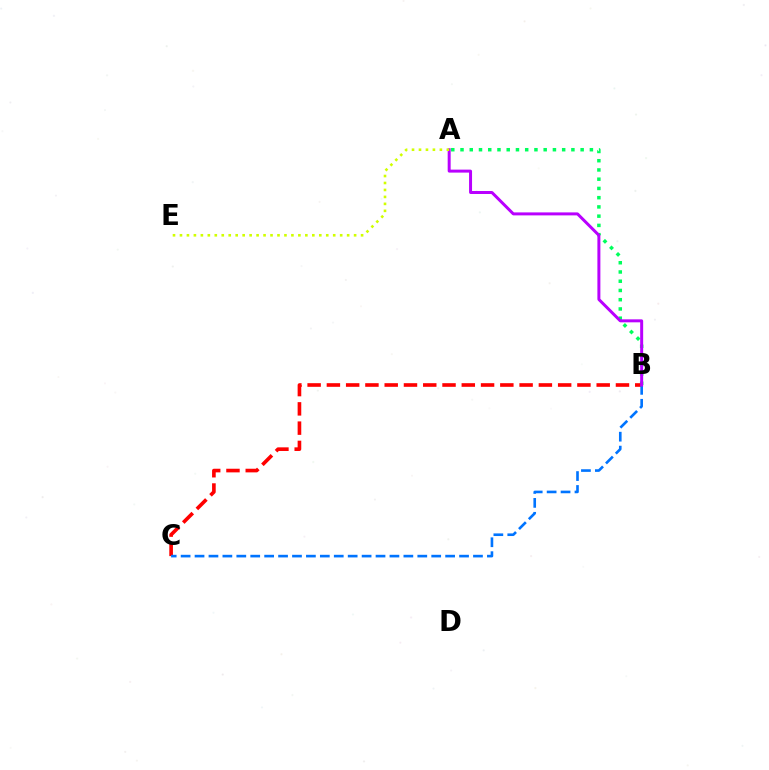{('A', 'B'): [{'color': '#00ff5c', 'line_style': 'dotted', 'thickness': 2.51}, {'color': '#b900ff', 'line_style': 'solid', 'thickness': 2.15}], ('B', 'C'): [{'color': '#ff0000', 'line_style': 'dashed', 'thickness': 2.62}, {'color': '#0074ff', 'line_style': 'dashed', 'thickness': 1.89}], ('A', 'E'): [{'color': '#d1ff00', 'line_style': 'dotted', 'thickness': 1.89}]}